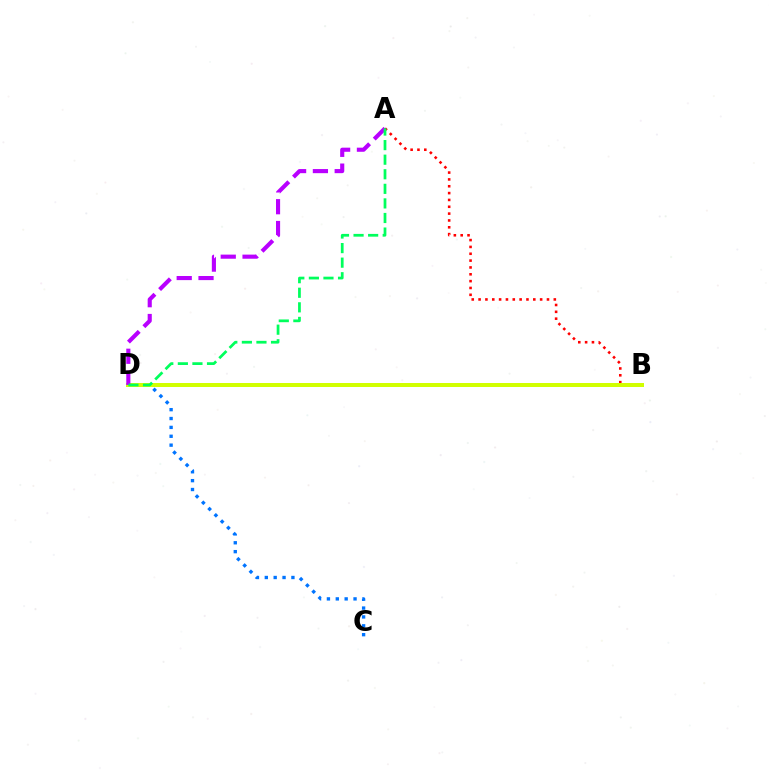{('C', 'D'): [{'color': '#0074ff', 'line_style': 'dotted', 'thickness': 2.41}], ('A', 'B'): [{'color': '#ff0000', 'line_style': 'dotted', 'thickness': 1.86}], ('B', 'D'): [{'color': '#d1ff00', 'line_style': 'solid', 'thickness': 2.87}], ('A', 'D'): [{'color': '#b900ff', 'line_style': 'dashed', 'thickness': 2.96}, {'color': '#00ff5c', 'line_style': 'dashed', 'thickness': 1.98}]}